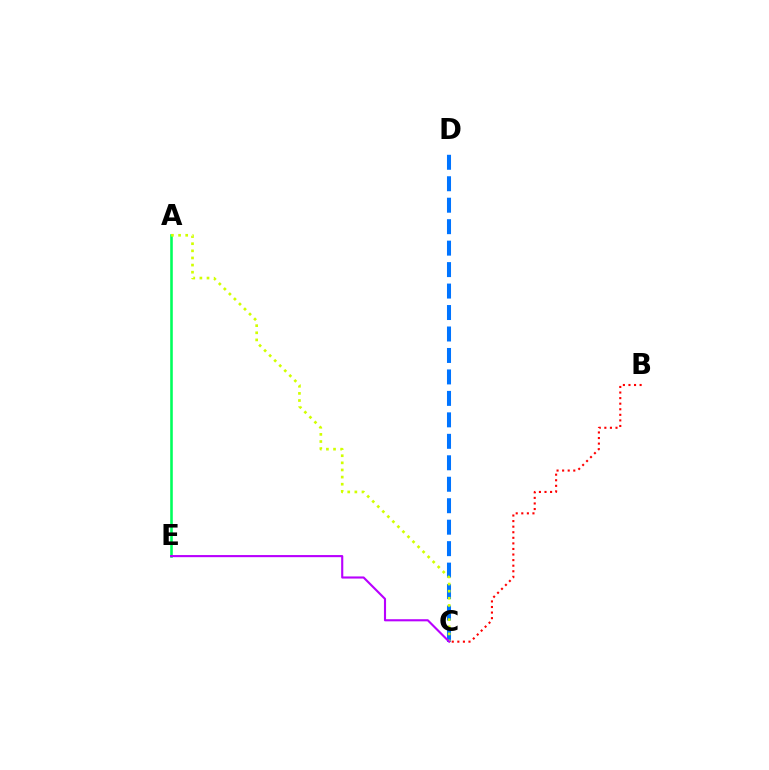{('C', 'D'): [{'color': '#0074ff', 'line_style': 'dashed', 'thickness': 2.92}], ('B', 'C'): [{'color': '#ff0000', 'line_style': 'dotted', 'thickness': 1.51}], ('A', 'E'): [{'color': '#00ff5c', 'line_style': 'solid', 'thickness': 1.86}], ('A', 'C'): [{'color': '#d1ff00', 'line_style': 'dotted', 'thickness': 1.93}], ('C', 'E'): [{'color': '#b900ff', 'line_style': 'solid', 'thickness': 1.53}]}